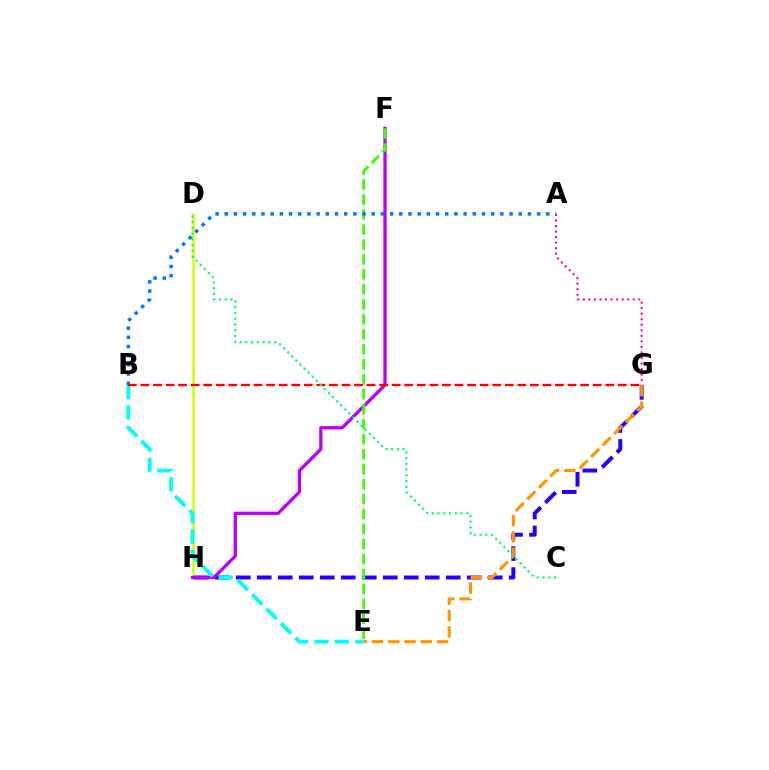{('D', 'H'): [{'color': '#d1ff00', 'line_style': 'solid', 'thickness': 1.8}], ('G', 'H'): [{'color': '#2500ff', 'line_style': 'dashed', 'thickness': 2.85}], ('F', 'H'): [{'color': '#b900ff', 'line_style': 'solid', 'thickness': 2.36}], ('A', 'G'): [{'color': '#ff00ac', 'line_style': 'dotted', 'thickness': 1.51}], ('B', 'E'): [{'color': '#00fff6', 'line_style': 'dashed', 'thickness': 2.77}], ('E', 'F'): [{'color': '#3dff00', 'line_style': 'dashed', 'thickness': 2.03}], ('A', 'B'): [{'color': '#0074ff', 'line_style': 'dotted', 'thickness': 2.5}], ('E', 'G'): [{'color': '#ff9400', 'line_style': 'dashed', 'thickness': 2.21}], ('B', 'G'): [{'color': '#ff0000', 'line_style': 'dashed', 'thickness': 1.71}], ('C', 'D'): [{'color': '#00ff5c', 'line_style': 'dotted', 'thickness': 1.57}]}